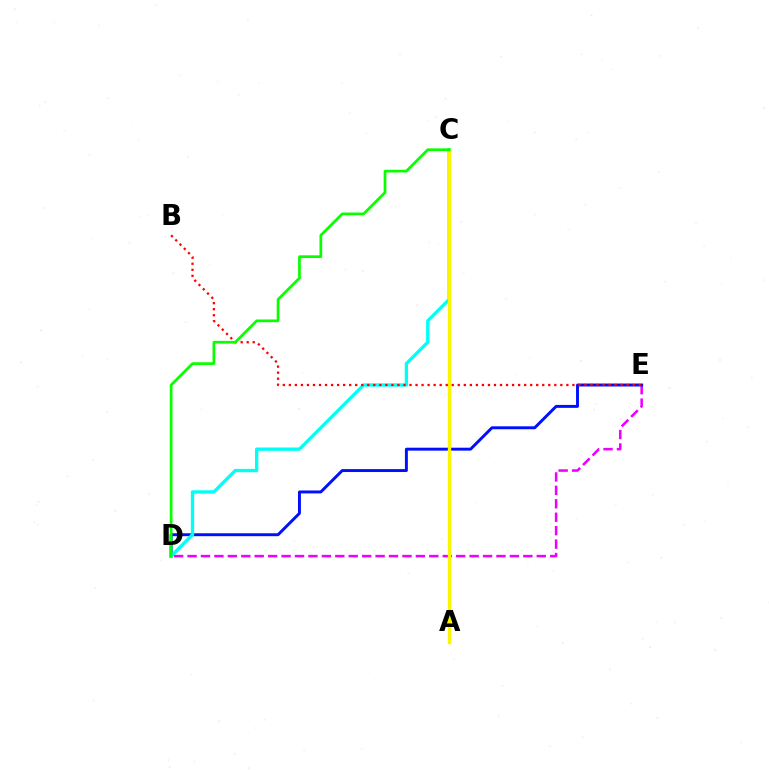{('D', 'E'): [{'color': '#ee00ff', 'line_style': 'dashed', 'thickness': 1.82}, {'color': '#0010ff', 'line_style': 'solid', 'thickness': 2.11}], ('C', 'D'): [{'color': '#00fff6', 'line_style': 'solid', 'thickness': 2.4}, {'color': '#08ff00', 'line_style': 'solid', 'thickness': 1.95}], ('A', 'C'): [{'color': '#fcf500', 'line_style': 'solid', 'thickness': 2.44}], ('B', 'E'): [{'color': '#ff0000', 'line_style': 'dotted', 'thickness': 1.64}]}